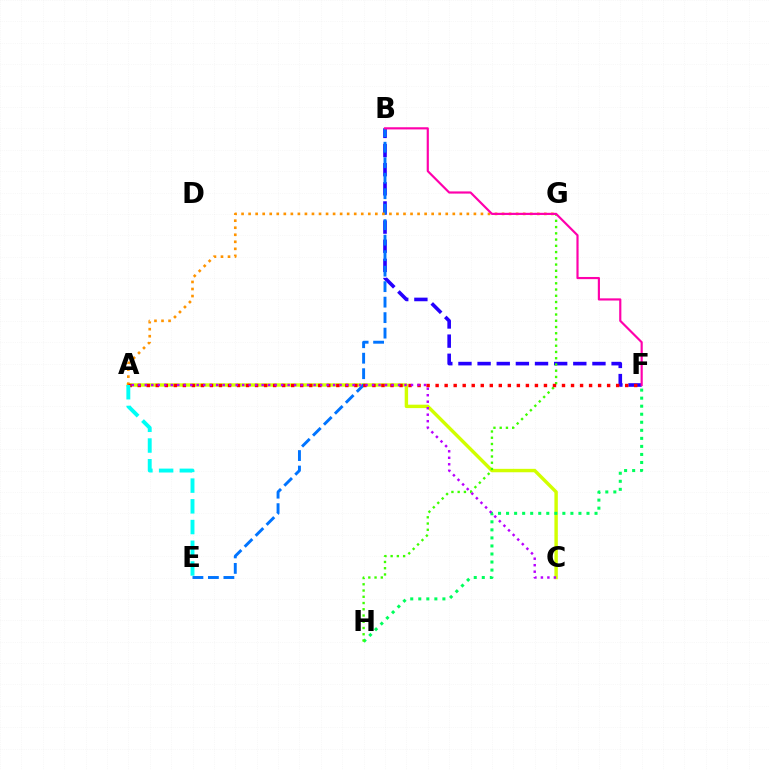{('B', 'F'): [{'color': '#2500ff', 'line_style': 'dashed', 'thickness': 2.6}, {'color': '#ff00ac', 'line_style': 'solid', 'thickness': 1.56}], ('A', 'C'): [{'color': '#d1ff00', 'line_style': 'solid', 'thickness': 2.46}, {'color': '#b900ff', 'line_style': 'dotted', 'thickness': 1.76}], ('F', 'H'): [{'color': '#00ff5c', 'line_style': 'dotted', 'thickness': 2.18}], ('B', 'E'): [{'color': '#0074ff', 'line_style': 'dashed', 'thickness': 2.1}], ('A', 'G'): [{'color': '#ff9400', 'line_style': 'dotted', 'thickness': 1.91}], ('G', 'H'): [{'color': '#3dff00', 'line_style': 'dotted', 'thickness': 1.7}], ('A', 'F'): [{'color': '#ff0000', 'line_style': 'dotted', 'thickness': 2.45}], ('A', 'E'): [{'color': '#00fff6', 'line_style': 'dashed', 'thickness': 2.81}]}